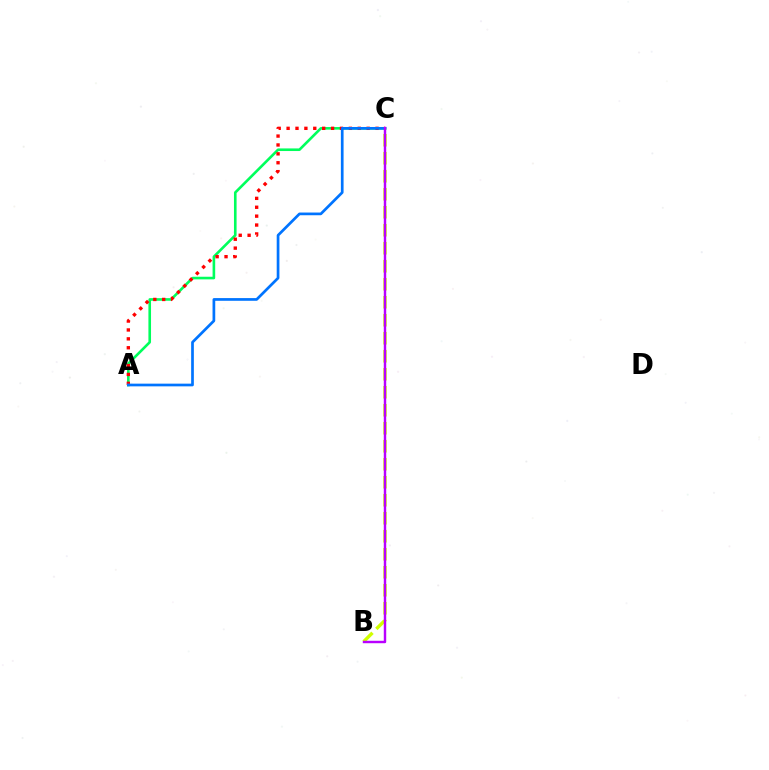{('A', 'C'): [{'color': '#00ff5c', 'line_style': 'solid', 'thickness': 1.88}, {'color': '#ff0000', 'line_style': 'dotted', 'thickness': 2.42}, {'color': '#0074ff', 'line_style': 'solid', 'thickness': 1.95}], ('B', 'C'): [{'color': '#d1ff00', 'line_style': 'dashed', 'thickness': 2.45}, {'color': '#b900ff', 'line_style': 'solid', 'thickness': 1.75}]}